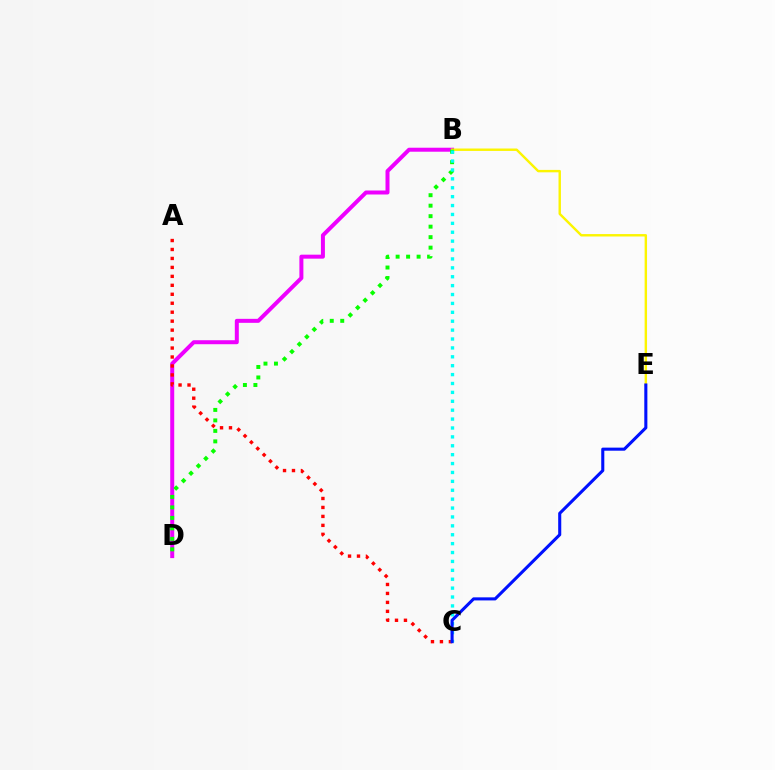{('B', 'D'): [{'color': '#ee00ff', 'line_style': 'solid', 'thickness': 2.87}, {'color': '#08ff00', 'line_style': 'dotted', 'thickness': 2.85}], ('A', 'C'): [{'color': '#ff0000', 'line_style': 'dotted', 'thickness': 2.43}], ('B', 'E'): [{'color': '#fcf500', 'line_style': 'solid', 'thickness': 1.74}], ('B', 'C'): [{'color': '#00fff6', 'line_style': 'dotted', 'thickness': 2.42}], ('C', 'E'): [{'color': '#0010ff', 'line_style': 'solid', 'thickness': 2.21}]}